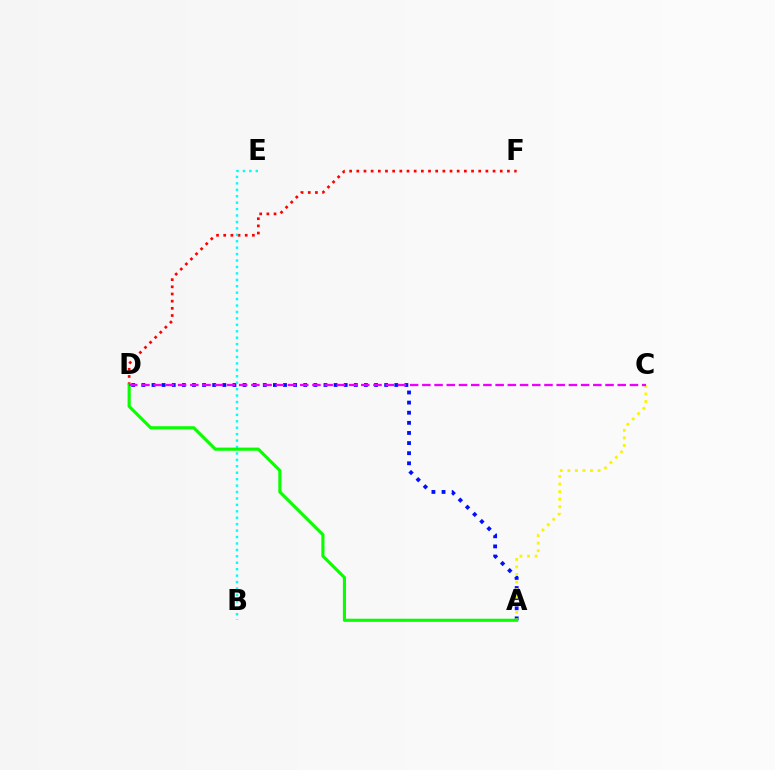{('D', 'F'): [{'color': '#ff0000', 'line_style': 'dotted', 'thickness': 1.95}], ('A', 'D'): [{'color': '#0010ff', 'line_style': 'dotted', 'thickness': 2.75}, {'color': '#08ff00', 'line_style': 'solid', 'thickness': 2.25}], ('B', 'E'): [{'color': '#00fff6', 'line_style': 'dotted', 'thickness': 1.75}], ('A', 'C'): [{'color': '#fcf500', 'line_style': 'dotted', 'thickness': 2.05}], ('C', 'D'): [{'color': '#ee00ff', 'line_style': 'dashed', 'thickness': 1.66}]}